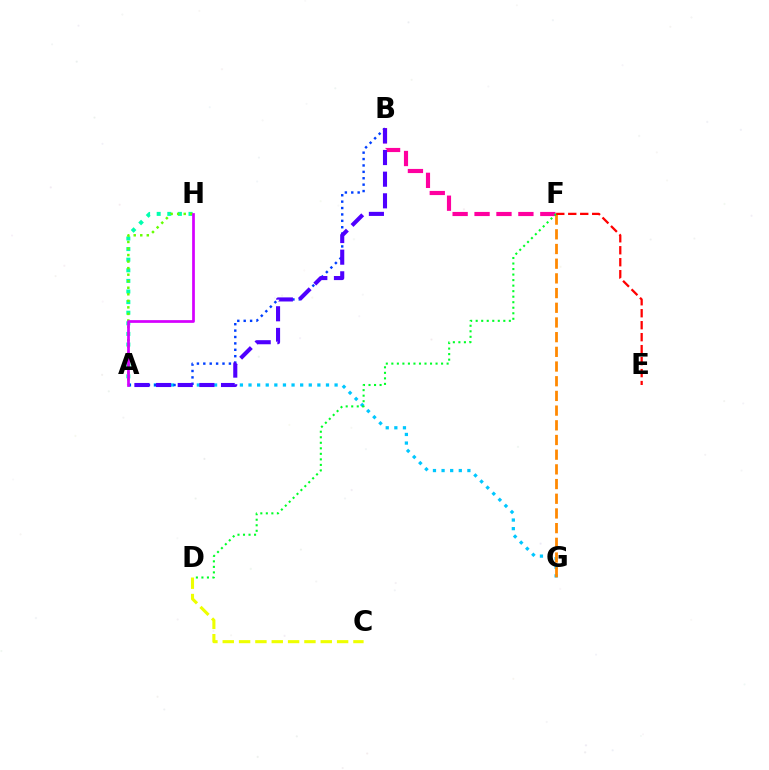{('A', 'H'): [{'color': '#00ffaf', 'line_style': 'dotted', 'thickness': 2.88}, {'color': '#66ff00', 'line_style': 'dotted', 'thickness': 1.78}, {'color': '#d600ff', 'line_style': 'solid', 'thickness': 1.96}], ('B', 'F'): [{'color': '#ff00a0', 'line_style': 'dashed', 'thickness': 2.98}], ('A', 'G'): [{'color': '#00c7ff', 'line_style': 'dotted', 'thickness': 2.34}], ('F', 'G'): [{'color': '#ff8800', 'line_style': 'dashed', 'thickness': 2.0}], ('A', 'B'): [{'color': '#003fff', 'line_style': 'dotted', 'thickness': 1.74}, {'color': '#4f00ff', 'line_style': 'dashed', 'thickness': 2.94}], ('C', 'D'): [{'color': '#eeff00', 'line_style': 'dashed', 'thickness': 2.22}], ('D', 'F'): [{'color': '#00ff27', 'line_style': 'dotted', 'thickness': 1.5}], ('E', 'F'): [{'color': '#ff0000', 'line_style': 'dashed', 'thickness': 1.63}]}